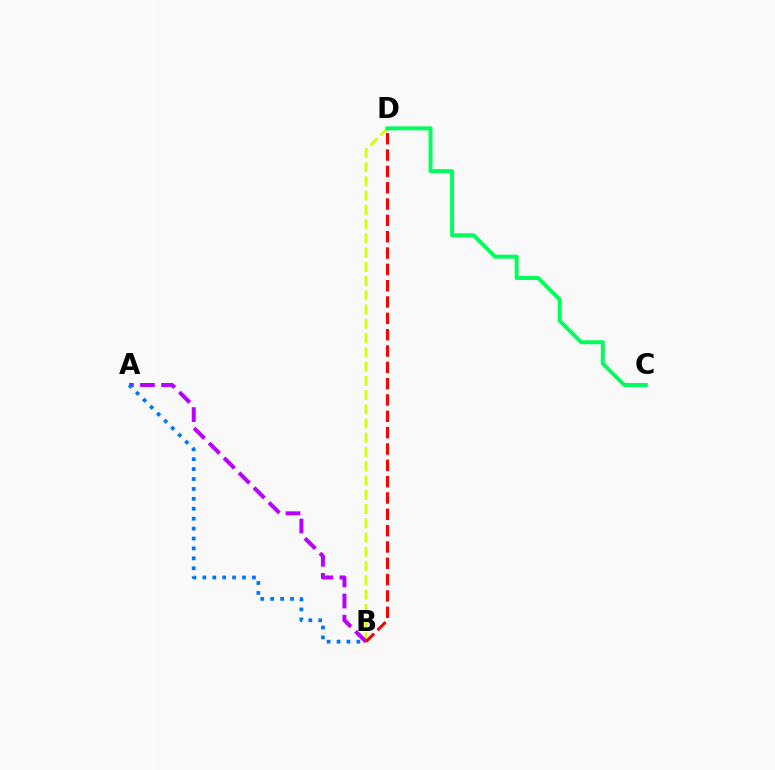{('B', 'D'): [{'color': '#d1ff00', 'line_style': 'dashed', 'thickness': 1.94}, {'color': '#ff0000', 'line_style': 'dashed', 'thickness': 2.22}], ('A', 'B'): [{'color': '#b900ff', 'line_style': 'dashed', 'thickness': 2.87}, {'color': '#0074ff', 'line_style': 'dotted', 'thickness': 2.69}], ('C', 'D'): [{'color': '#00ff5c', 'line_style': 'solid', 'thickness': 2.85}]}